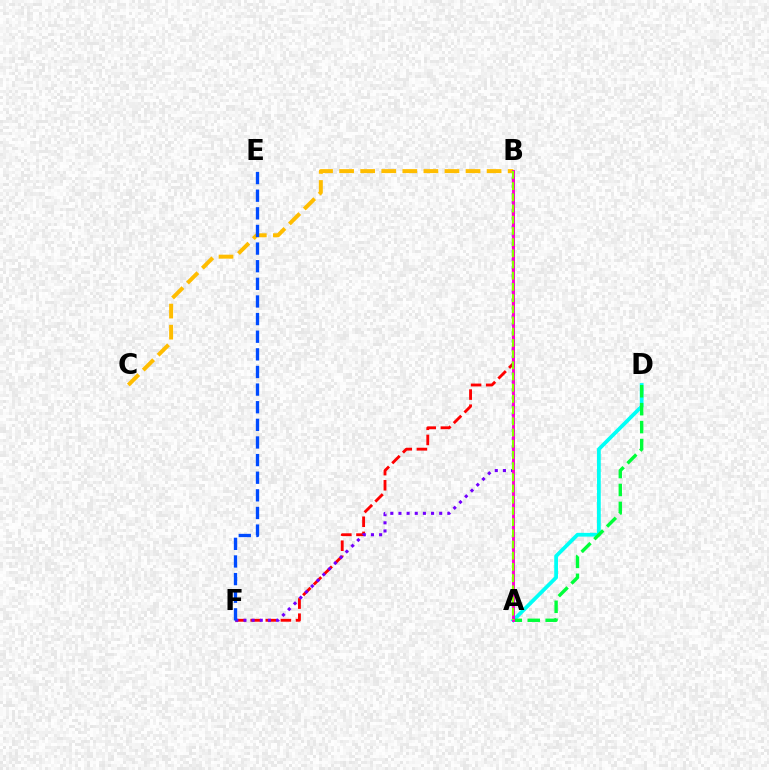{('A', 'D'): [{'color': '#00fff6', 'line_style': 'solid', 'thickness': 2.7}, {'color': '#00ff39', 'line_style': 'dashed', 'thickness': 2.44}], ('B', 'F'): [{'color': '#ff0000', 'line_style': 'dashed', 'thickness': 2.05}, {'color': '#7200ff', 'line_style': 'dotted', 'thickness': 2.21}], ('B', 'C'): [{'color': '#ffbd00', 'line_style': 'dashed', 'thickness': 2.86}], ('A', 'B'): [{'color': '#ff00cf', 'line_style': 'solid', 'thickness': 2.08}, {'color': '#84ff00', 'line_style': 'dashed', 'thickness': 1.52}], ('E', 'F'): [{'color': '#004bff', 'line_style': 'dashed', 'thickness': 2.39}]}